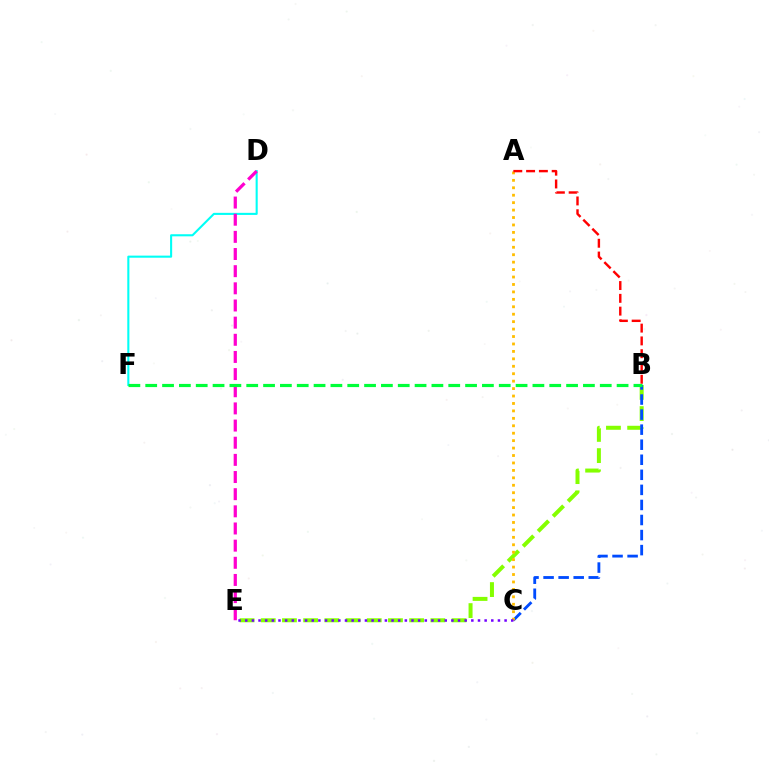{('B', 'E'): [{'color': '#84ff00', 'line_style': 'dashed', 'thickness': 2.88}], ('B', 'C'): [{'color': '#004bff', 'line_style': 'dashed', 'thickness': 2.05}], ('A', 'C'): [{'color': '#ffbd00', 'line_style': 'dotted', 'thickness': 2.02}], ('D', 'F'): [{'color': '#00fff6', 'line_style': 'solid', 'thickness': 1.51}], ('A', 'B'): [{'color': '#ff0000', 'line_style': 'dashed', 'thickness': 1.74}], ('D', 'E'): [{'color': '#ff00cf', 'line_style': 'dashed', 'thickness': 2.33}], ('C', 'E'): [{'color': '#7200ff', 'line_style': 'dotted', 'thickness': 1.81}], ('B', 'F'): [{'color': '#00ff39', 'line_style': 'dashed', 'thickness': 2.29}]}